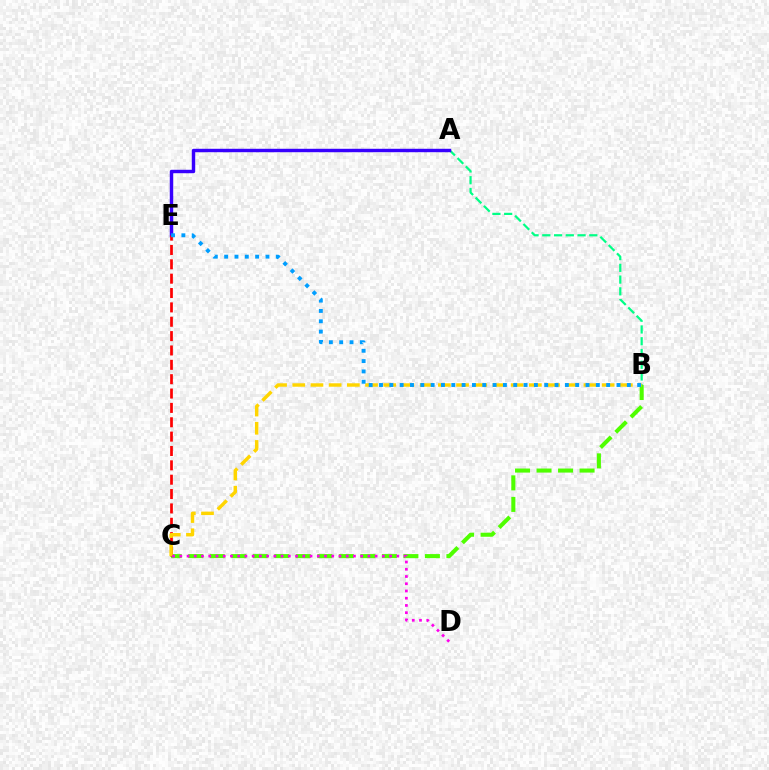{('A', 'B'): [{'color': '#00ff86', 'line_style': 'dashed', 'thickness': 1.6}], ('A', 'E'): [{'color': '#3700ff', 'line_style': 'solid', 'thickness': 2.47}], ('B', 'C'): [{'color': '#4fff00', 'line_style': 'dashed', 'thickness': 2.92}, {'color': '#ffd500', 'line_style': 'dashed', 'thickness': 2.47}], ('C', 'E'): [{'color': '#ff0000', 'line_style': 'dashed', 'thickness': 1.95}], ('B', 'E'): [{'color': '#009eff', 'line_style': 'dotted', 'thickness': 2.81}], ('C', 'D'): [{'color': '#ff00ed', 'line_style': 'dotted', 'thickness': 1.97}]}